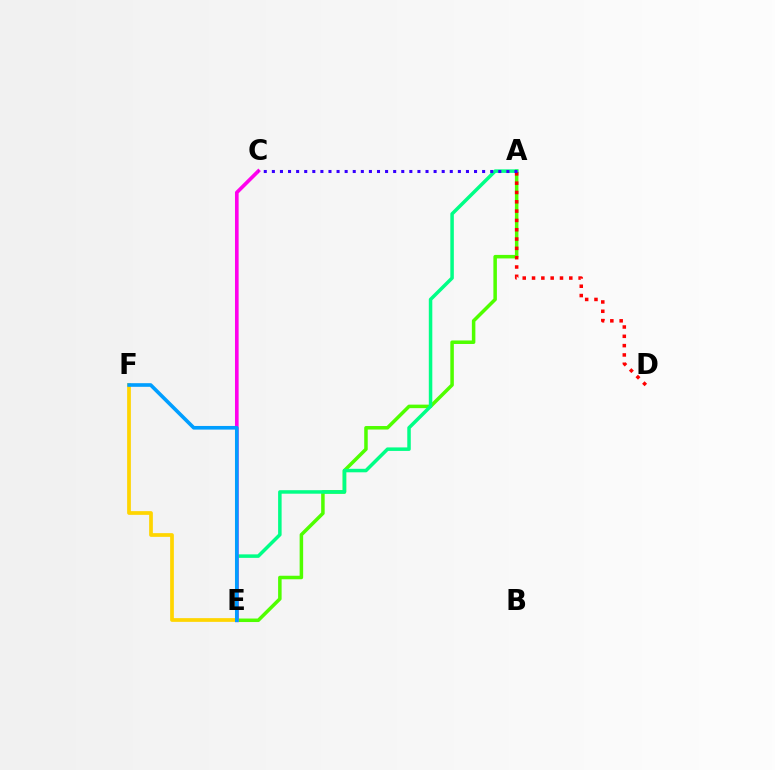{('A', 'E'): [{'color': '#4fff00', 'line_style': 'solid', 'thickness': 2.53}, {'color': '#00ff86', 'line_style': 'solid', 'thickness': 2.52}], ('E', 'F'): [{'color': '#ffd500', 'line_style': 'solid', 'thickness': 2.68}, {'color': '#009eff', 'line_style': 'solid', 'thickness': 2.62}], ('A', 'D'): [{'color': '#ff0000', 'line_style': 'dotted', 'thickness': 2.53}], ('C', 'E'): [{'color': '#ff00ed', 'line_style': 'solid', 'thickness': 2.62}], ('A', 'C'): [{'color': '#3700ff', 'line_style': 'dotted', 'thickness': 2.2}]}